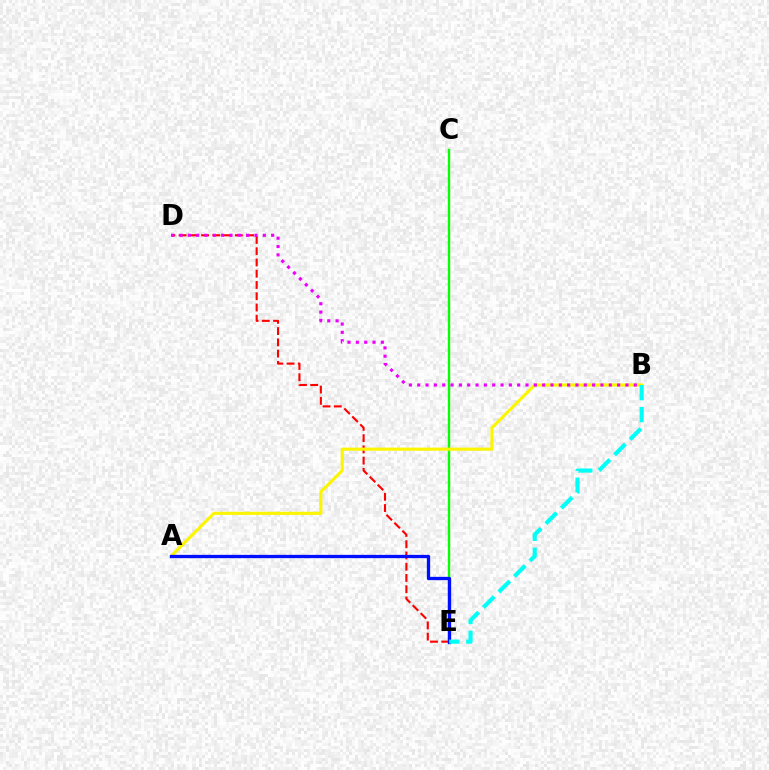{('C', 'E'): [{'color': '#08ff00', 'line_style': 'solid', 'thickness': 1.7}], ('D', 'E'): [{'color': '#ff0000', 'line_style': 'dashed', 'thickness': 1.53}], ('A', 'B'): [{'color': '#fcf500', 'line_style': 'solid', 'thickness': 2.24}], ('A', 'E'): [{'color': '#0010ff', 'line_style': 'solid', 'thickness': 2.38}], ('B', 'D'): [{'color': '#ee00ff', 'line_style': 'dotted', 'thickness': 2.26}], ('B', 'E'): [{'color': '#00fff6', 'line_style': 'dashed', 'thickness': 2.98}]}